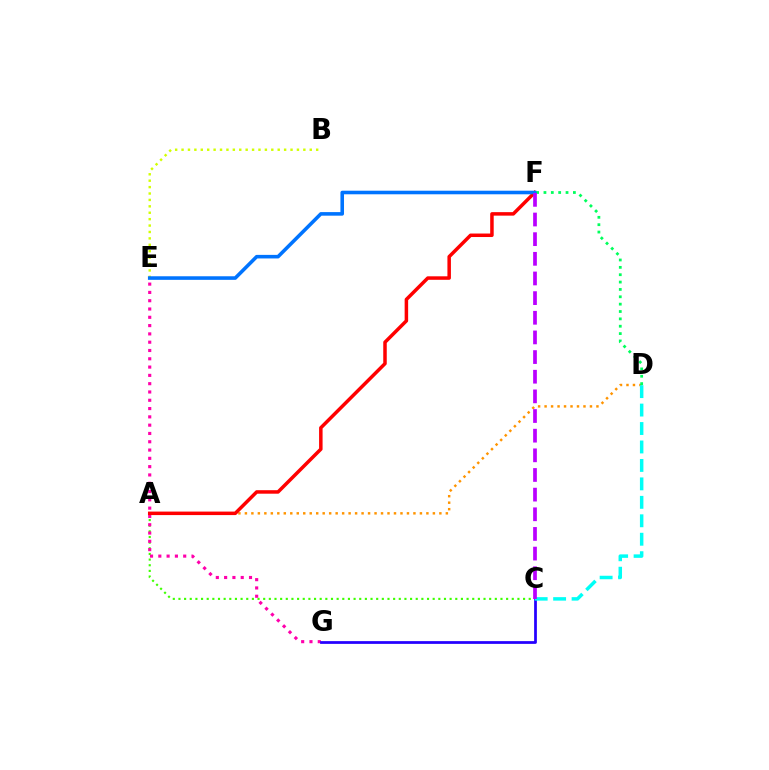{('A', 'C'): [{'color': '#3dff00', 'line_style': 'dotted', 'thickness': 1.53}], ('E', 'G'): [{'color': '#ff00ac', 'line_style': 'dotted', 'thickness': 2.25}], ('A', 'D'): [{'color': '#ff9400', 'line_style': 'dotted', 'thickness': 1.76}], ('A', 'F'): [{'color': '#ff0000', 'line_style': 'solid', 'thickness': 2.52}], ('D', 'F'): [{'color': '#00ff5c', 'line_style': 'dotted', 'thickness': 2.0}], ('C', 'G'): [{'color': '#2500ff', 'line_style': 'solid', 'thickness': 1.98}], ('C', 'D'): [{'color': '#00fff6', 'line_style': 'dashed', 'thickness': 2.51}], ('B', 'E'): [{'color': '#d1ff00', 'line_style': 'dotted', 'thickness': 1.74}], ('E', 'F'): [{'color': '#0074ff', 'line_style': 'solid', 'thickness': 2.58}], ('C', 'F'): [{'color': '#b900ff', 'line_style': 'dashed', 'thickness': 2.67}]}